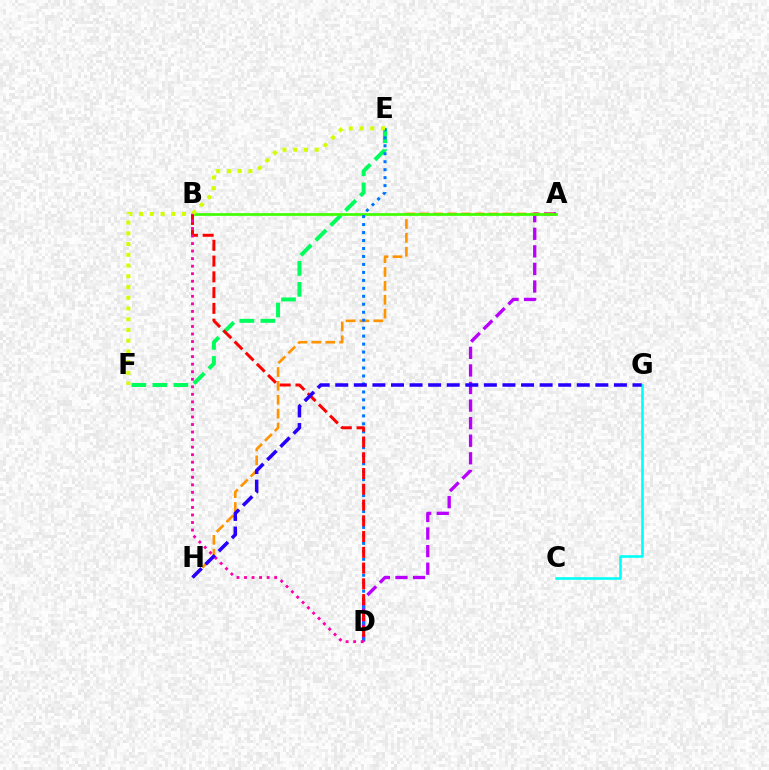{('A', 'D'): [{'color': '#b900ff', 'line_style': 'dashed', 'thickness': 2.39}], ('E', 'F'): [{'color': '#00ff5c', 'line_style': 'dashed', 'thickness': 2.85}, {'color': '#d1ff00', 'line_style': 'dotted', 'thickness': 2.92}], ('A', 'H'): [{'color': '#ff9400', 'line_style': 'dashed', 'thickness': 1.89}], ('A', 'B'): [{'color': '#3dff00', 'line_style': 'solid', 'thickness': 1.93}], ('D', 'E'): [{'color': '#0074ff', 'line_style': 'dotted', 'thickness': 2.17}], ('B', 'D'): [{'color': '#ff0000', 'line_style': 'dashed', 'thickness': 2.14}, {'color': '#ff00ac', 'line_style': 'dotted', 'thickness': 2.05}], ('C', 'G'): [{'color': '#00fff6', 'line_style': 'solid', 'thickness': 1.87}], ('G', 'H'): [{'color': '#2500ff', 'line_style': 'dashed', 'thickness': 2.52}]}